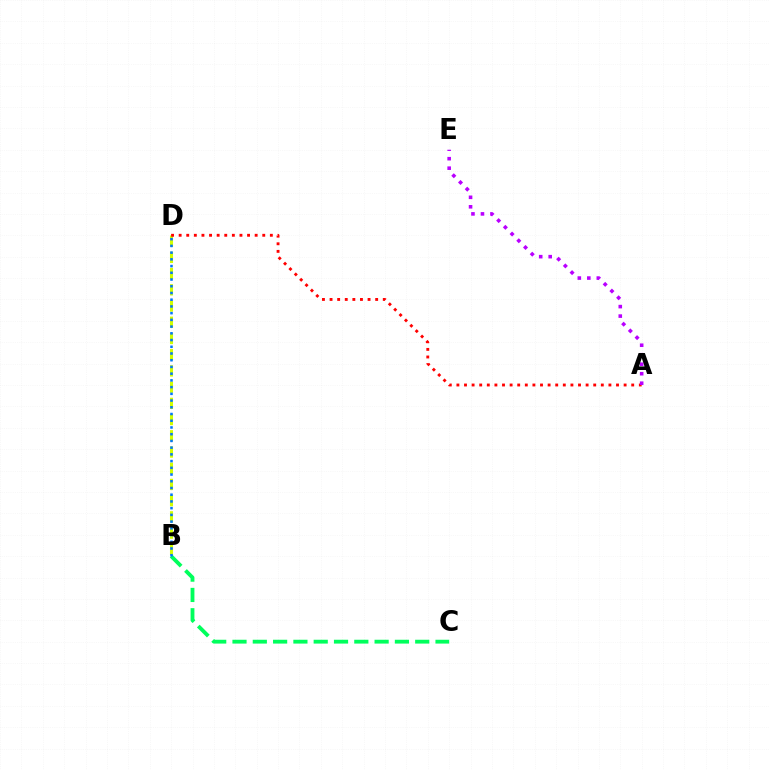{('B', 'C'): [{'color': '#00ff5c', 'line_style': 'dashed', 'thickness': 2.76}], ('B', 'D'): [{'color': '#d1ff00', 'line_style': 'dashed', 'thickness': 2.2}, {'color': '#0074ff', 'line_style': 'dotted', 'thickness': 1.83}], ('A', 'D'): [{'color': '#ff0000', 'line_style': 'dotted', 'thickness': 2.07}], ('A', 'E'): [{'color': '#b900ff', 'line_style': 'dotted', 'thickness': 2.58}]}